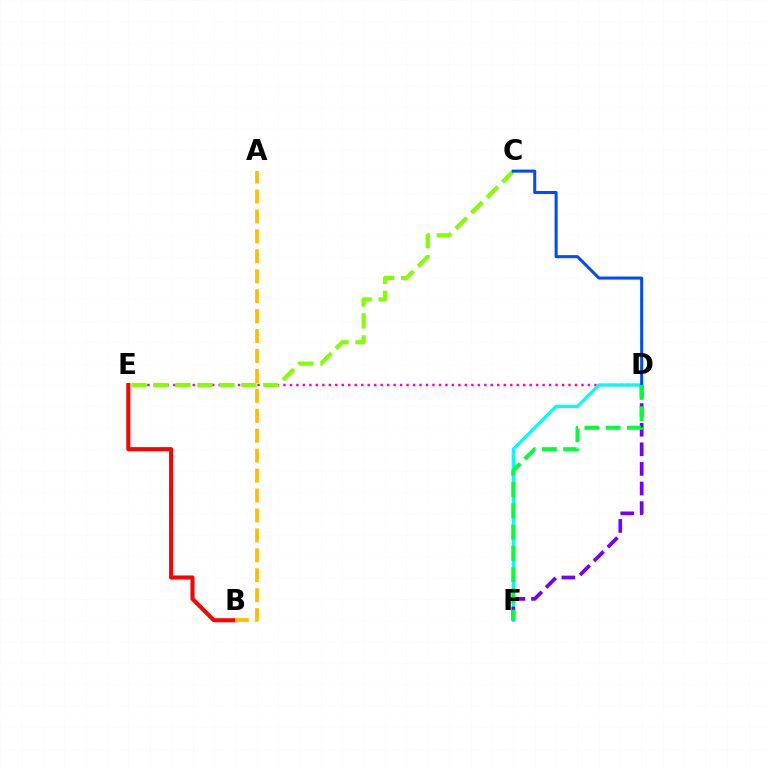{('D', 'E'): [{'color': '#ff00cf', 'line_style': 'dotted', 'thickness': 1.76}], ('C', 'E'): [{'color': '#84ff00', 'line_style': 'dashed', 'thickness': 2.99}], ('B', 'E'): [{'color': '#ff0000', 'line_style': 'solid', 'thickness': 2.94}], ('D', 'F'): [{'color': '#00fff6', 'line_style': 'solid', 'thickness': 2.39}, {'color': '#7200ff', 'line_style': 'dashed', 'thickness': 2.66}, {'color': '#00ff39', 'line_style': 'dashed', 'thickness': 2.89}], ('A', 'B'): [{'color': '#ffbd00', 'line_style': 'dashed', 'thickness': 2.71}], ('C', 'D'): [{'color': '#004bff', 'line_style': 'solid', 'thickness': 2.18}]}